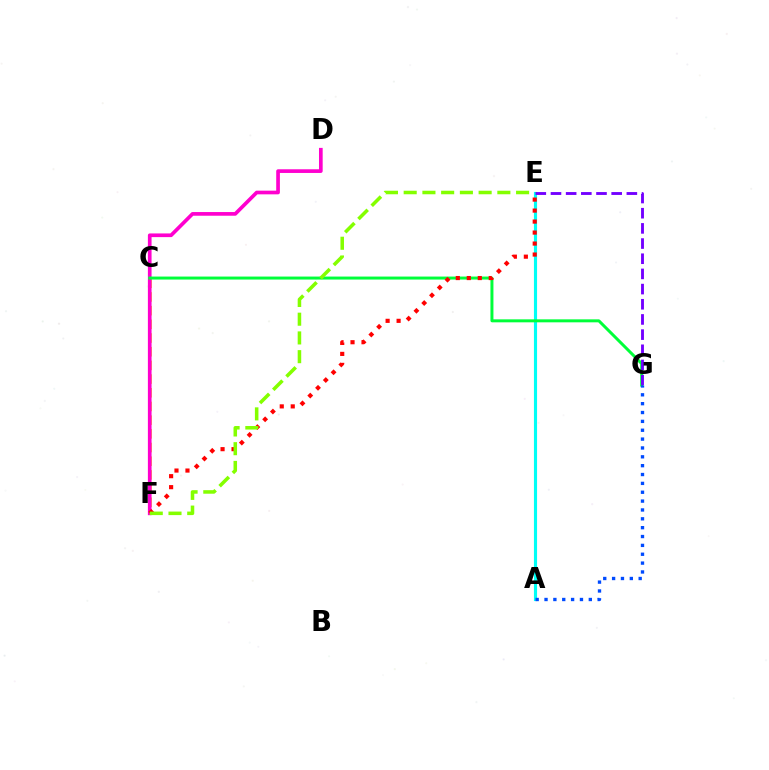{('A', 'E'): [{'color': '#00fff6', 'line_style': 'solid', 'thickness': 2.26}], ('C', 'F'): [{'color': '#ffbd00', 'line_style': 'dashed', 'thickness': 1.86}], ('D', 'F'): [{'color': '#ff00cf', 'line_style': 'solid', 'thickness': 2.65}], ('C', 'G'): [{'color': '#00ff39', 'line_style': 'solid', 'thickness': 2.15}], ('E', 'G'): [{'color': '#7200ff', 'line_style': 'dashed', 'thickness': 2.06}], ('A', 'G'): [{'color': '#004bff', 'line_style': 'dotted', 'thickness': 2.41}], ('E', 'F'): [{'color': '#ff0000', 'line_style': 'dotted', 'thickness': 2.99}, {'color': '#84ff00', 'line_style': 'dashed', 'thickness': 2.54}]}